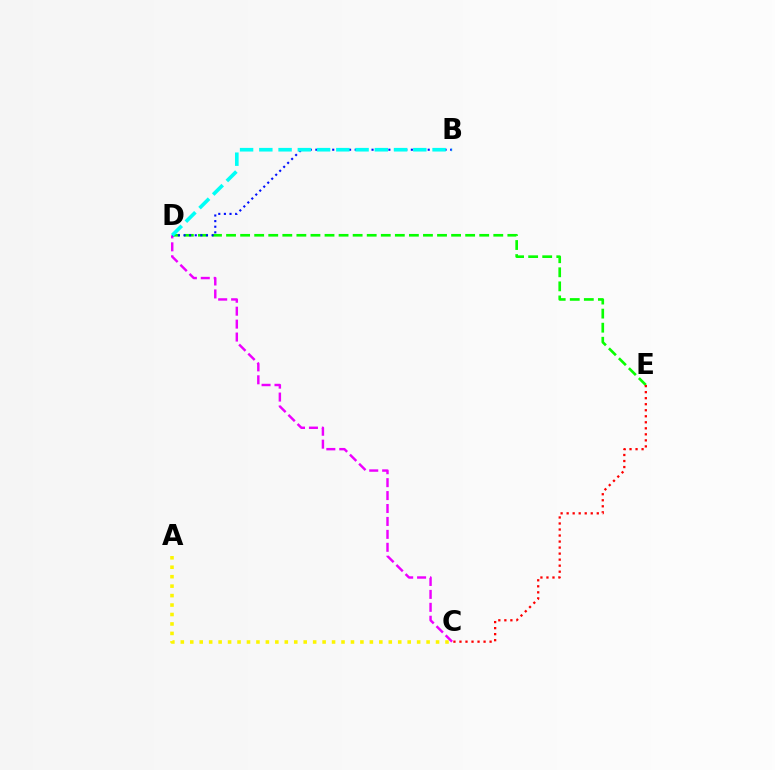{('D', 'E'): [{'color': '#08ff00', 'line_style': 'dashed', 'thickness': 1.91}], ('C', 'D'): [{'color': '#ee00ff', 'line_style': 'dashed', 'thickness': 1.76}], ('B', 'D'): [{'color': '#0010ff', 'line_style': 'dotted', 'thickness': 1.53}, {'color': '#00fff6', 'line_style': 'dashed', 'thickness': 2.61}], ('A', 'C'): [{'color': '#fcf500', 'line_style': 'dotted', 'thickness': 2.57}], ('C', 'E'): [{'color': '#ff0000', 'line_style': 'dotted', 'thickness': 1.64}]}